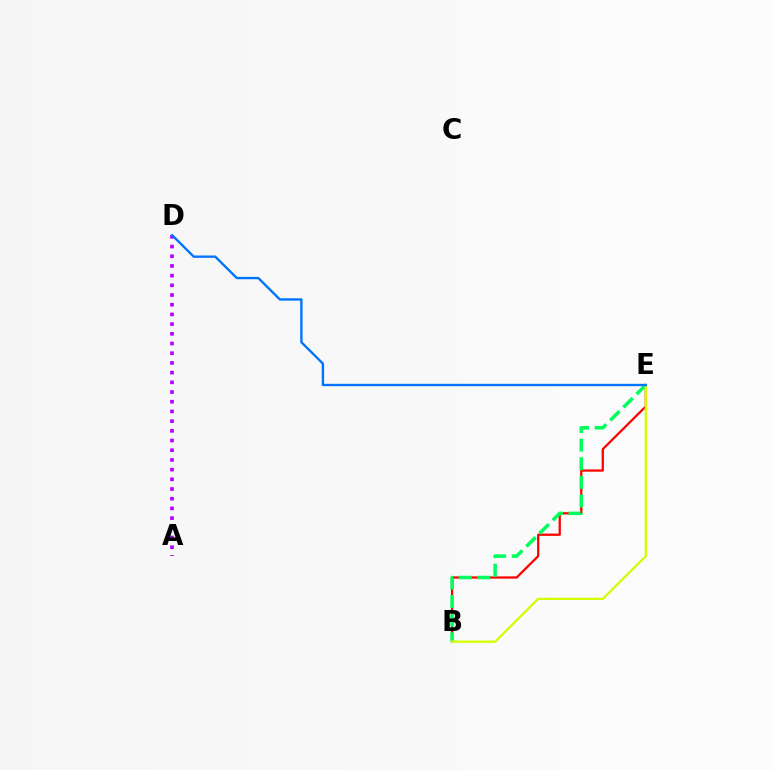{('A', 'D'): [{'color': '#b900ff', 'line_style': 'dotted', 'thickness': 2.64}], ('B', 'E'): [{'color': '#ff0000', 'line_style': 'solid', 'thickness': 1.64}, {'color': '#00ff5c', 'line_style': 'dashed', 'thickness': 2.53}, {'color': '#d1ff00', 'line_style': 'solid', 'thickness': 1.64}], ('D', 'E'): [{'color': '#0074ff', 'line_style': 'solid', 'thickness': 1.69}]}